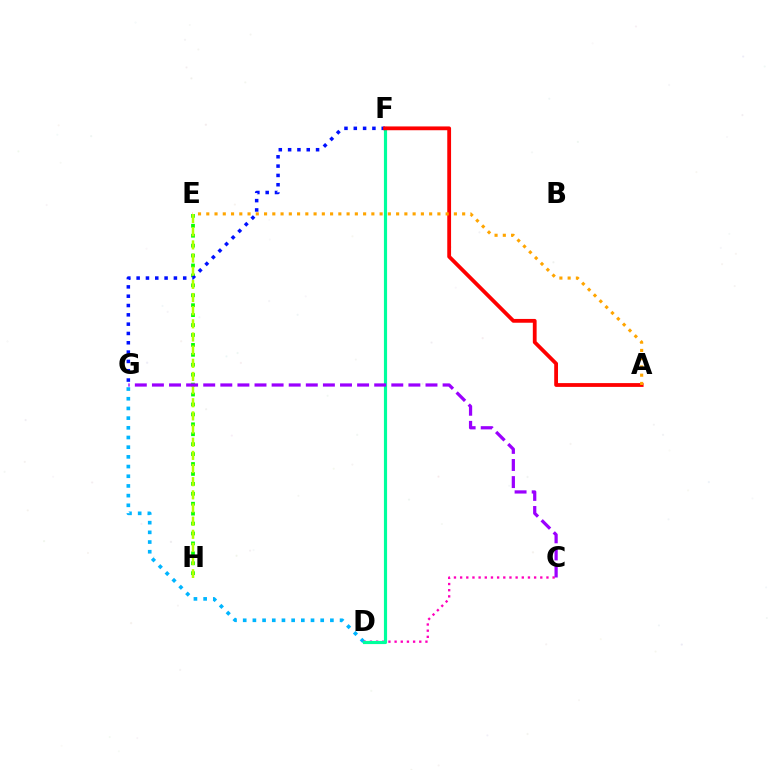{('D', 'G'): [{'color': '#00b5ff', 'line_style': 'dotted', 'thickness': 2.63}], ('C', 'D'): [{'color': '#ff00bd', 'line_style': 'dotted', 'thickness': 1.68}], ('E', 'H'): [{'color': '#08ff00', 'line_style': 'dotted', 'thickness': 2.7}, {'color': '#b3ff00', 'line_style': 'dashed', 'thickness': 1.79}], ('D', 'F'): [{'color': '#00ff9d', 'line_style': 'solid', 'thickness': 2.28}], ('F', 'G'): [{'color': '#0010ff', 'line_style': 'dotted', 'thickness': 2.53}], ('A', 'F'): [{'color': '#ff0000', 'line_style': 'solid', 'thickness': 2.74}], ('A', 'E'): [{'color': '#ffa500', 'line_style': 'dotted', 'thickness': 2.24}], ('C', 'G'): [{'color': '#9b00ff', 'line_style': 'dashed', 'thickness': 2.32}]}